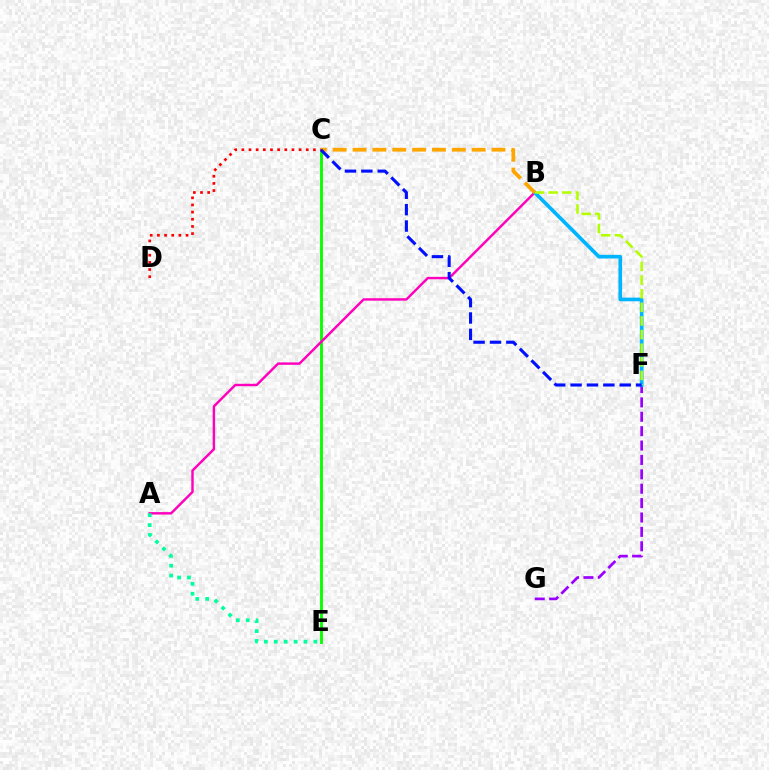{('C', 'E'): [{'color': '#08ff00', 'line_style': 'solid', 'thickness': 2.08}], ('F', 'G'): [{'color': '#9b00ff', 'line_style': 'dashed', 'thickness': 1.95}], ('A', 'B'): [{'color': '#ff00bd', 'line_style': 'solid', 'thickness': 1.75}], ('B', 'F'): [{'color': '#00b5ff', 'line_style': 'solid', 'thickness': 2.64}, {'color': '#b3ff00', 'line_style': 'dashed', 'thickness': 1.85}], ('B', 'C'): [{'color': '#ffa500', 'line_style': 'dashed', 'thickness': 2.7}], ('C', 'F'): [{'color': '#0010ff', 'line_style': 'dashed', 'thickness': 2.23}], ('C', 'D'): [{'color': '#ff0000', 'line_style': 'dotted', 'thickness': 1.94}], ('A', 'E'): [{'color': '#00ff9d', 'line_style': 'dotted', 'thickness': 2.69}]}